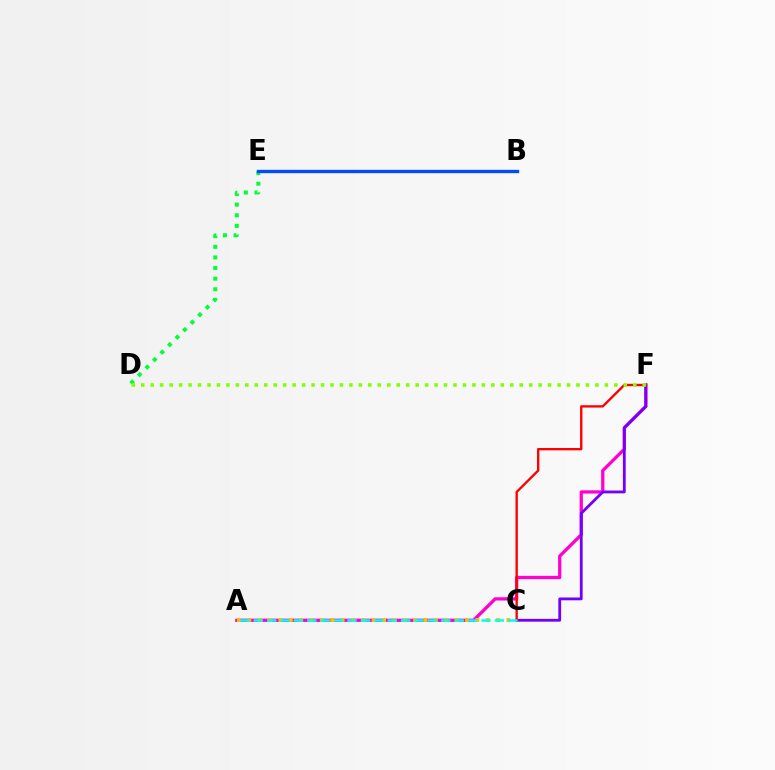{('A', 'F'): [{'color': '#ff00cf', 'line_style': 'solid', 'thickness': 2.35}], ('A', 'C'): [{'color': '#ffbd00', 'line_style': 'dotted', 'thickness': 2.82}, {'color': '#00fff6', 'line_style': 'dashed', 'thickness': 1.82}], ('C', 'F'): [{'color': '#7200ff', 'line_style': 'solid', 'thickness': 2.02}, {'color': '#ff0000', 'line_style': 'solid', 'thickness': 1.69}], ('D', 'E'): [{'color': '#00ff39', 'line_style': 'dotted', 'thickness': 2.88}], ('B', 'E'): [{'color': '#004bff', 'line_style': 'solid', 'thickness': 2.41}], ('D', 'F'): [{'color': '#84ff00', 'line_style': 'dotted', 'thickness': 2.57}]}